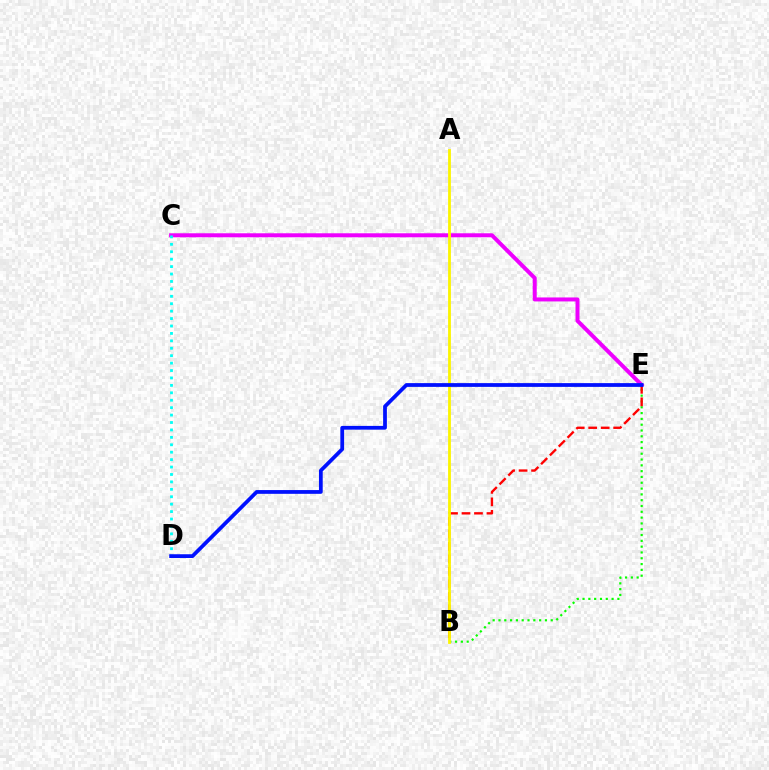{('B', 'E'): [{'color': '#08ff00', 'line_style': 'dotted', 'thickness': 1.58}, {'color': '#ff0000', 'line_style': 'dashed', 'thickness': 1.69}], ('C', 'E'): [{'color': '#ee00ff', 'line_style': 'solid', 'thickness': 2.87}], ('C', 'D'): [{'color': '#00fff6', 'line_style': 'dotted', 'thickness': 2.02}], ('A', 'B'): [{'color': '#fcf500', 'line_style': 'solid', 'thickness': 2.02}], ('D', 'E'): [{'color': '#0010ff', 'line_style': 'solid', 'thickness': 2.7}]}